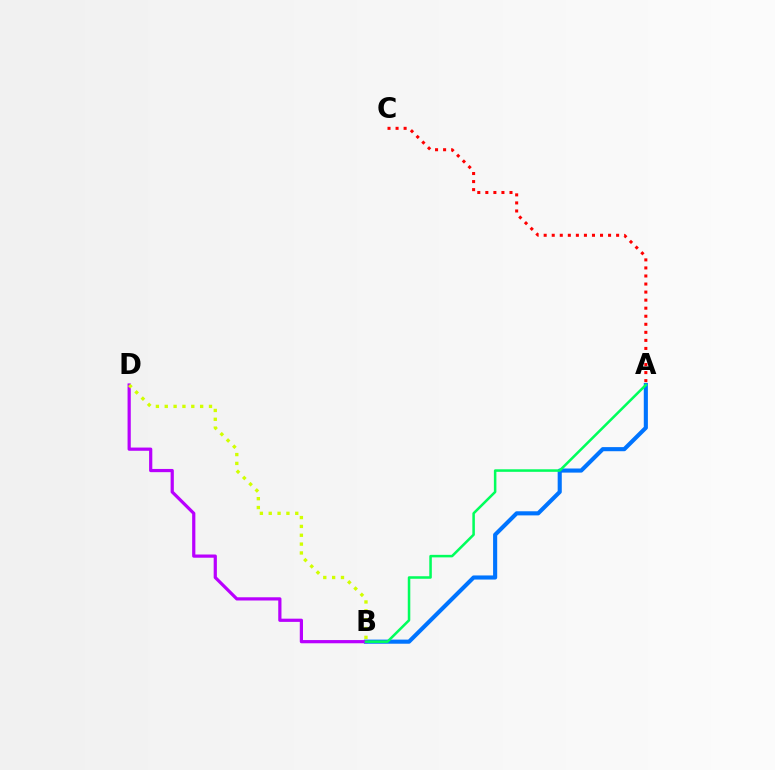{('A', 'B'): [{'color': '#0074ff', 'line_style': 'solid', 'thickness': 2.96}, {'color': '#00ff5c', 'line_style': 'solid', 'thickness': 1.82}], ('B', 'D'): [{'color': '#b900ff', 'line_style': 'solid', 'thickness': 2.31}, {'color': '#d1ff00', 'line_style': 'dotted', 'thickness': 2.4}], ('A', 'C'): [{'color': '#ff0000', 'line_style': 'dotted', 'thickness': 2.19}]}